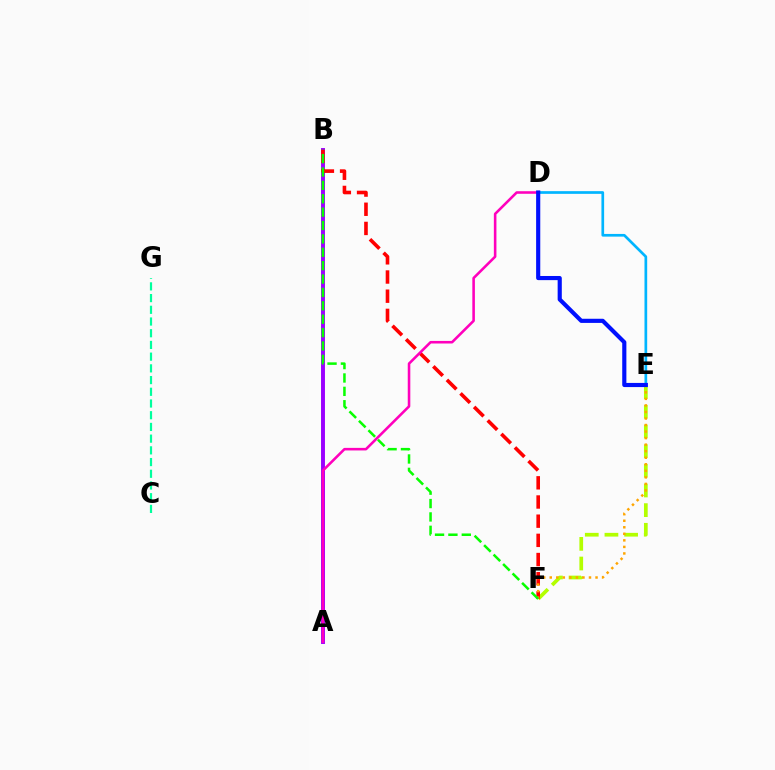{('D', 'E'): [{'color': '#00b5ff', 'line_style': 'solid', 'thickness': 1.94}, {'color': '#0010ff', 'line_style': 'solid', 'thickness': 2.98}], ('A', 'B'): [{'color': '#9b00ff', 'line_style': 'solid', 'thickness': 2.83}], ('E', 'F'): [{'color': '#b3ff00', 'line_style': 'dashed', 'thickness': 2.67}, {'color': '#ffa500', 'line_style': 'dotted', 'thickness': 1.78}], ('B', 'F'): [{'color': '#ff0000', 'line_style': 'dashed', 'thickness': 2.61}, {'color': '#08ff00', 'line_style': 'dashed', 'thickness': 1.82}], ('C', 'G'): [{'color': '#00ff9d', 'line_style': 'dashed', 'thickness': 1.59}], ('A', 'D'): [{'color': '#ff00bd', 'line_style': 'solid', 'thickness': 1.85}]}